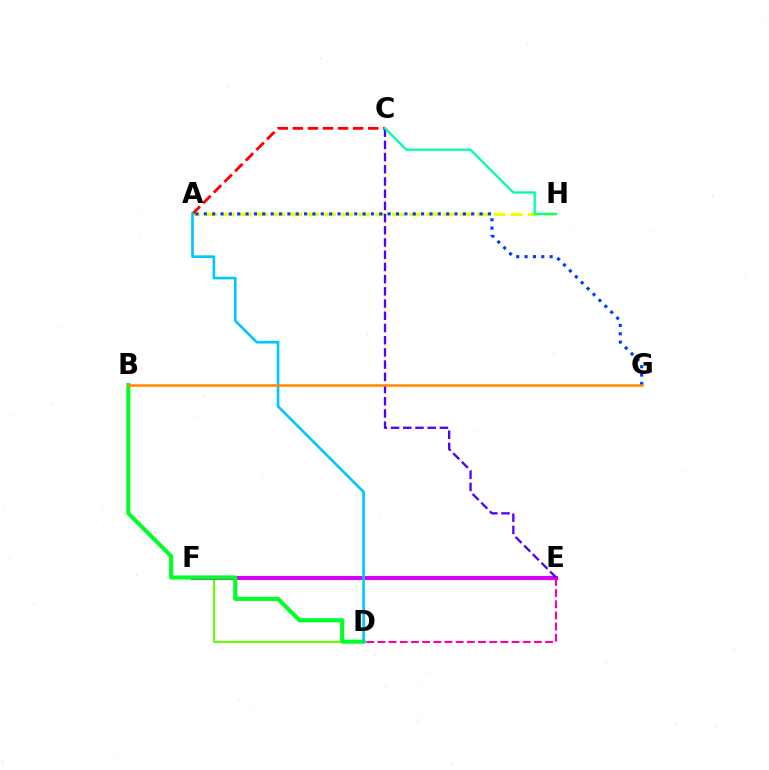{('D', 'F'): [{'color': '#66ff00', 'line_style': 'solid', 'thickness': 1.54}], ('E', 'F'): [{'color': '#d600ff', 'line_style': 'solid', 'thickness': 2.94}], ('A', 'H'): [{'color': '#eeff00', 'line_style': 'dashed', 'thickness': 2.3}], ('B', 'D'): [{'color': '#00ff27', 'line_style': 'solid', 'thickness': 2.95}], ('A', 'G'): [{'color': '#003fff', 'line_style': 'dotted', 'thickness': 2.27}], ('A', 'C'): [{'color': '#ff0000', 'line_style': 'dashed', 'thickness': 2.05}], ('D', 'E'): [{'color': '#ff00a0', 'line_style': 'dashed', 'thickness': 1.52}], ('C', 'E'): [{'color': '#4f00ff', 'line_style': 'dashed', 'thickness': 1.66}], ('A', 'D'): [{'color': '#00c7ff', 'line_style': 'solid', 'thickness': 1.92}], ('C', 'H'): [{'color': '#00ffaf', 'line_style': 'solid', 'thickness': 1.66}], ('B', 'G'): [{'color': '#ff8800', 'line_style': 'solid', 'thickness': 1.81}]}